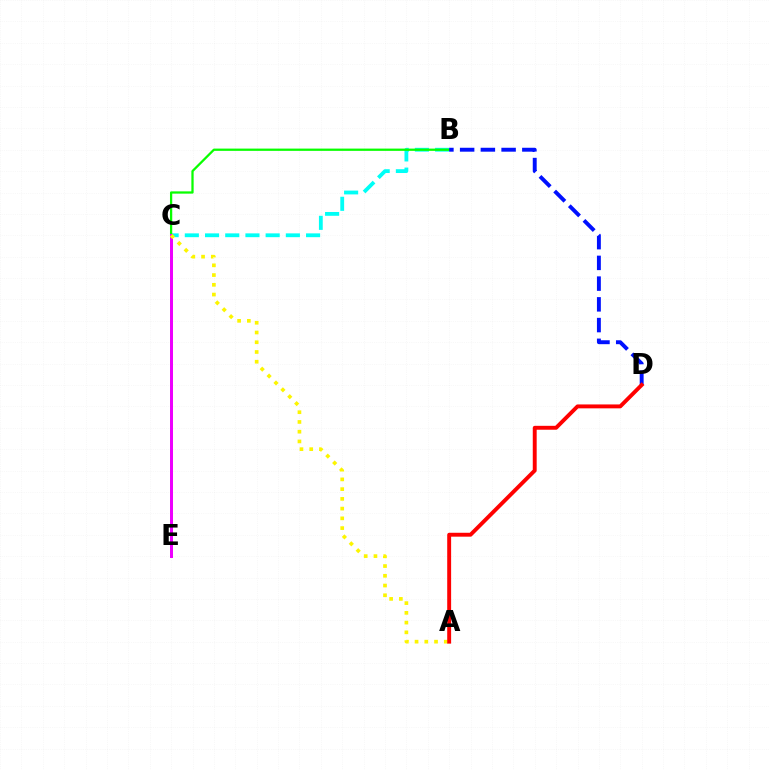{('B', 'C'): [{'color': '#00fff6', 'line_style': 'dashed', 'thickness': 2.75}, {'color': '#08ff00', 'line_style': 'solid', 'thickness': 1.63}], ('C', 'E'): [{'color': '#ee00ff', 'line_style': 'solid', 'thickness': 2.16}], ('A', 'C'): [{'color': '#fcf500', 'line_style': 'dotted', 'thickness': 2.65}], ('B', 'D'): [{'color': '#0010ff', 'line_style': 'dashed', 'thickness': 2.82}], ('A', 'D'): [{'color': '#ff0000', 'line_style': 'solid', 'thickness': 2.81}]}